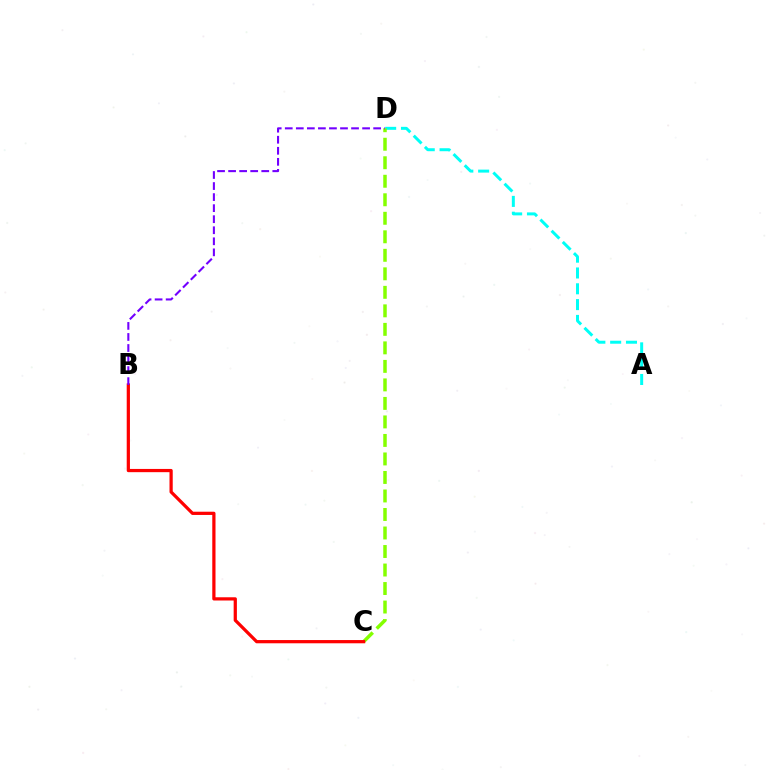{('A', 'D'): [{'color': '#00fff6', 'line_style': 'dashed', 'thickness': 2.15}], ('C', 'D'): [{'color': '#84ff00', 'line_style': 'dashed', 'thickness': 2.51}], ('B', 'C'): [{'color': '#ff0000', 'line_style': 'solid', 'thickness': 2.33}], ('B', 'D'): [{'color': '#7200ff', 'line_style': 'dashed', 'thickness': 1.5}]}